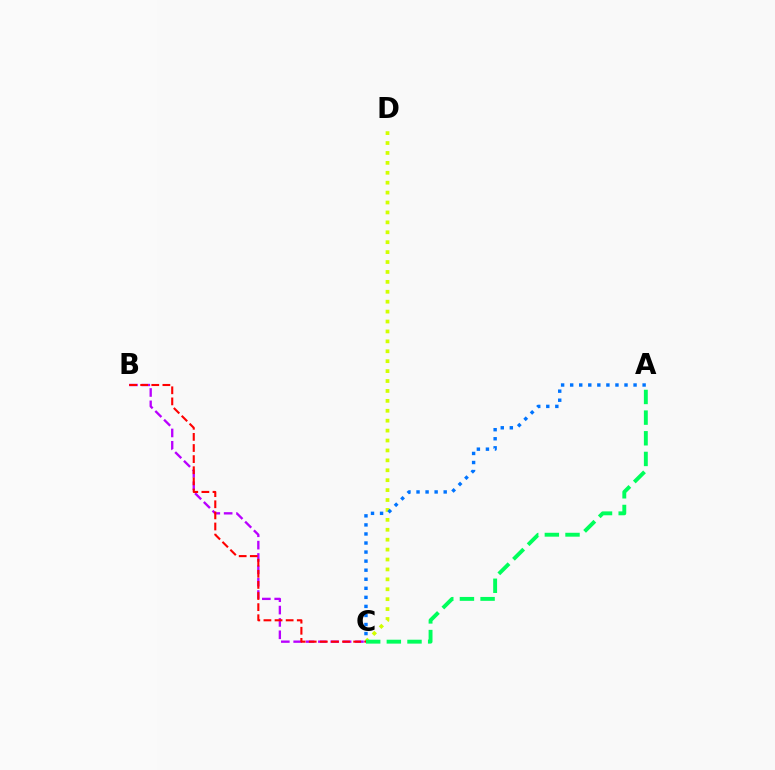{('B', 'C'): [{'color': '#b900ff', 'line_style': 'dashed', 'thickness': 1.68}, {'color': '#ff0000', 'line_style': 'dashed', 'thickness': 1.51}], ('C', 'D'): [{'color': '#d1ff00', 'line_style': 'dotted', 'thickness': 2.69}], ('A', 'C'): [{'color': '#0074ff', 'line_style': 'dotted', 'thickness': 2.46}, {'color': '#00ff5c', 'line_style': 'dashed', 'thickness': 2.81}]}